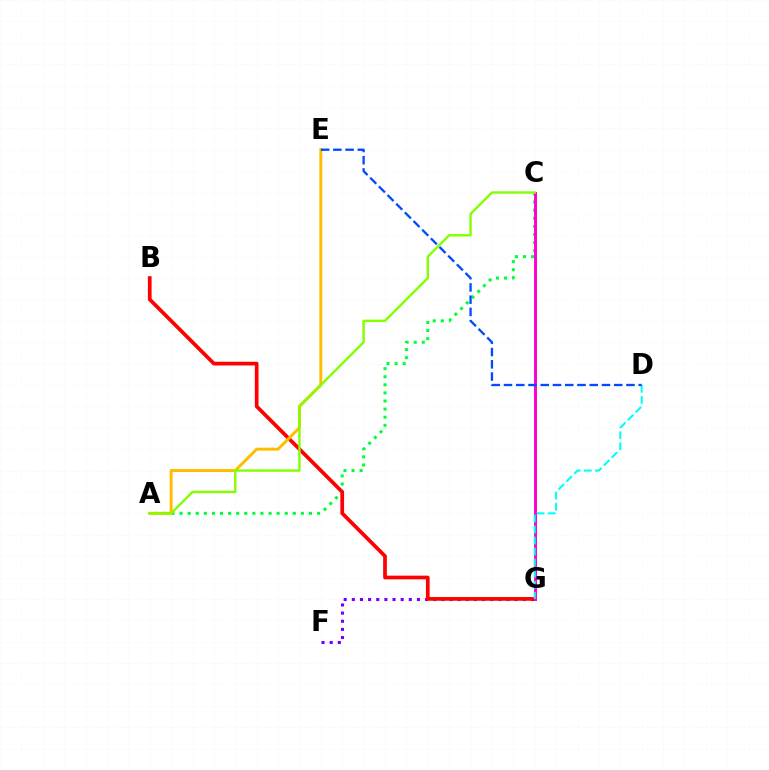{('A', 'C'): [{'color': '#00ff39', 'line_style': 'dotted', 'thickness': 2.2}, {'color': '#84ff00', 'line_style': 'solid', 'thickness': 1.73}], ('F', 'G'): [{'color': '#7200ff', 'line_style': 'dotted', 'thickness': 2.21}], ('B', 'G'): [{'color': '#ff0000', 'line_style': 'solid', 'thickness': 2.67}], ('A', 'E'): [{'color': '#ffbd00', 'line_style': 'solid', 'thickness': 2.13}], ('C', 'G'): [{'color': '#ff00cf', 'line_style': 'solid', 'thickness': 2.13}], ('D', 'G'): [{'color': '#00fff6', 'line_style': 'dashed', 'thickness': 1.5}], ('D', 'E'): [{'color': '#004bff', 'line_style': 'dashed', 'thickness': 1.66}]}